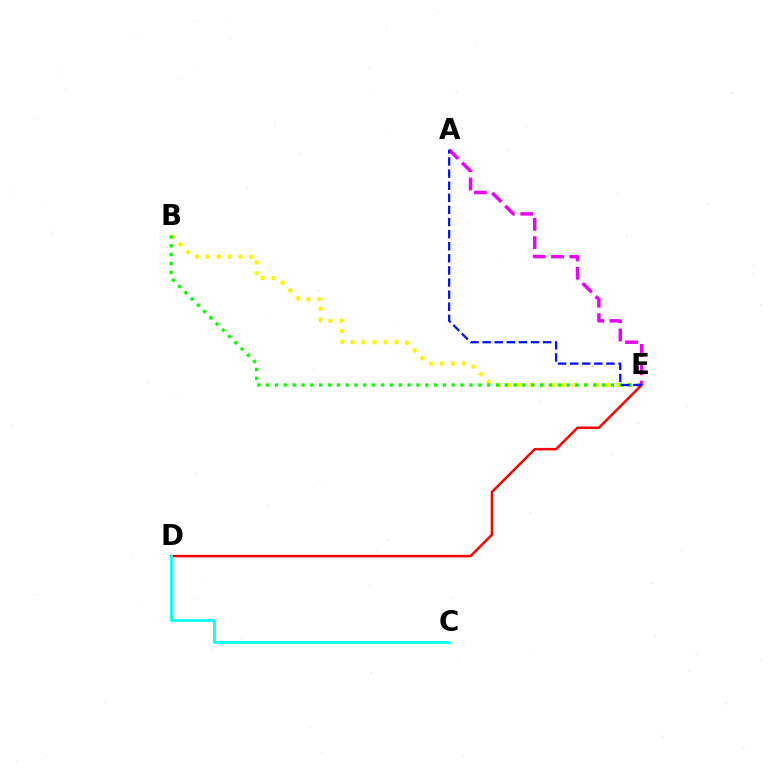{('B', 'E'): [{'color': '#fcf500', 'line_style': 'dotted', 'thickness': 2.96}, {'color': '#08ff00', 'line_style': 'dotted', 'thickness': 2.4}], ('D', 'E'): [{'color': '#ff0000', 'line_style': 'solid', 'thickness': 1.8}], ('A', 'E'): [{'color': '#ee00ff', 'line_style': 'dashed', 'thickness': 2.5}, {'color': '#0010ff', 'line_style': 'dashed', 'thickness': 1.64}], ('C', 'D'): [{'color': '#00fff6', 'line_style': 'solid', 'thickness': 1.99}]}